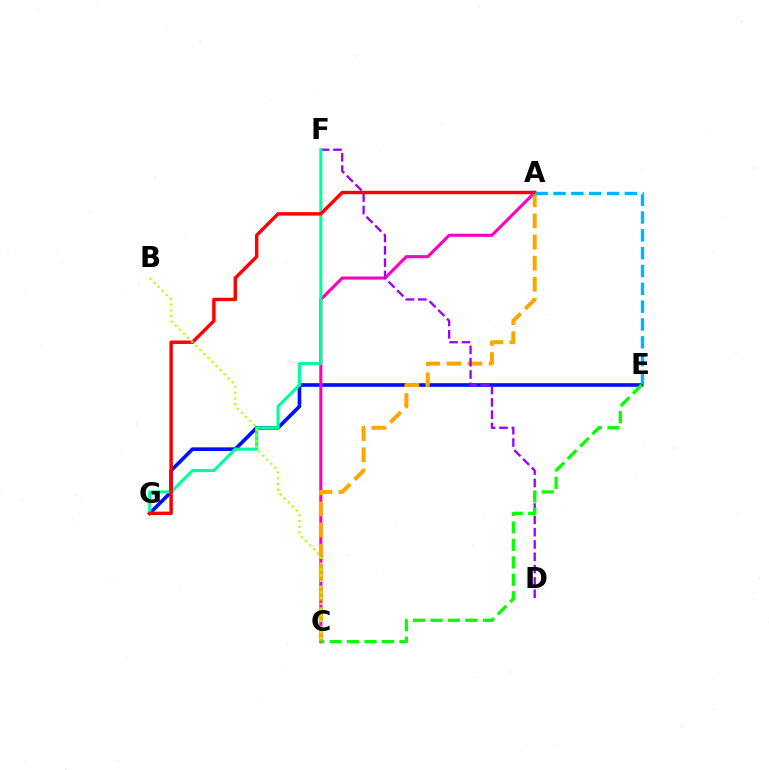{('E', 'G'): [{'color': '#0010ff', 'line_style': 'solid', 'thickness': 2.63}], ('A', 'C'): [{'color': '#ff00bd', 'line_style': 'solid', 'thickness': 2.23}, {'color': '#ffa500', 'line_style': 'dashed', 'thickness': 2.87}], ('D', 'F'): [{'color': '#9b00ff', 'line_style': 'dashed', 'thickness': 1.67}], ('F', 'G'): [{'color': '#00ff9d', 'line_style': 'solid', 'thickness': 2.22}], ('C', 'E'): [{'color': '#08ff00', 'line_style': 'dashed', 'thickness': 2.37}], ('A', 'G'): [{'color': '#ff0000', 'line_style': 'solid', 'thickness': 2.46}], ('A', 'E'): [{'color': '#00b5ff', 'line_style': 'dashed', 'thickness': 2.42}], ('B', 'C'): [{'color': '#b3ff00', 'line_style': 'dotted', 'thickness': 1.56}]}